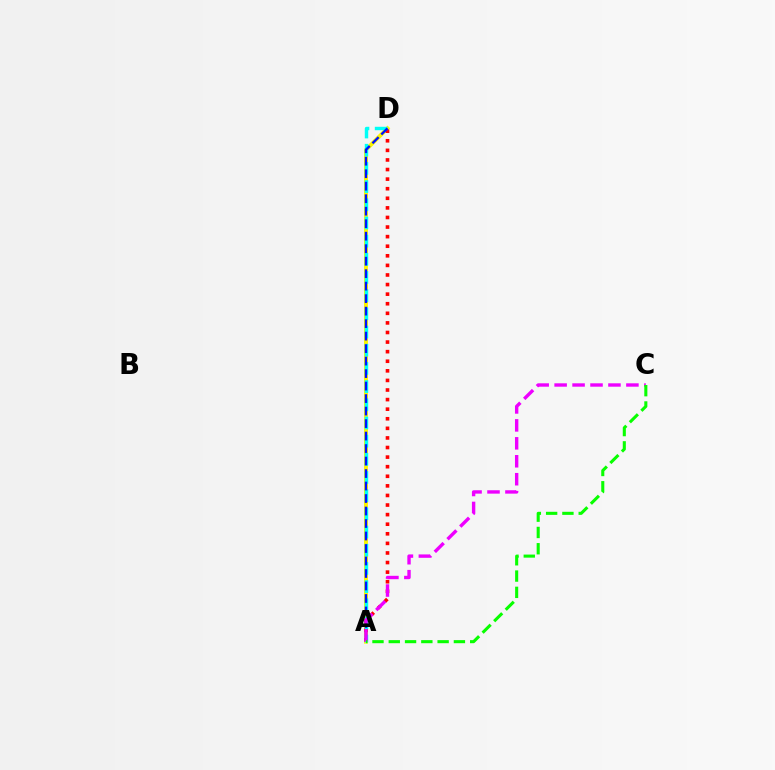{('A', 'D'): [{'color': '#fcf500', 'line_style': 'solid', 'thickness': 2.83}, {'color': '#ff0000', 'line_style': 'dotted', 'thickness': 2.6}, {'color': '#00fff6', 'line_style': 'dashed', 'thickness': 2.47}, {'color': '#0010ff', 'line_style': 'dashed', 'thickness': 1.7}], ('A', 'C'): [{'color': '#ee00ff', 'line_style': 'dashed', 'thickness': 2.44}, {'color': '#08ff00', 'line_style': 'dashed', 'thickness': 2.21}]}